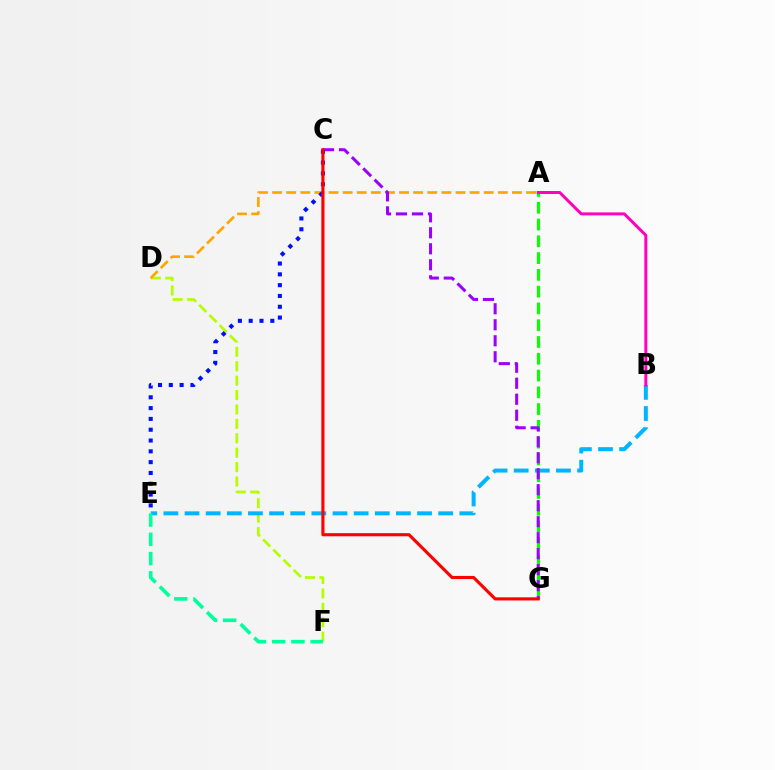{('D', 'F'): [{'color': '#b3ff00', 'line_style': 'dashed', 'thickness': 1.96}], ('B', 'E'): [{'color': '#00b5ff', 'line_style': 'dashed', 'thickness': 2.87}], ('A', 'G'): [{'color': '#08ff00', 'line_style': 'dashed', 'thickness': 2.28}], ('A', 'D'): [{'color': '#ffa500', 'line_style': 'dashed', 'thickness': 1.92}], ('C', 'G'): [{'color': '#9b00ff', 'line_style': 'dashed', 'thickness': 2.17}, {'color': '#ff0000', 'line_style': 'solid', 'thickness': 2.25}], ('C', 'E'): [{'color': '#0010ff', 'line_style': 'dotted', 'thickness': 2.94}], ('E', 'F'): [{'color': '#00ff9d', 'line_style': 'dashed', 'thickness': 2.62}], ('A', 'B'): [{'color': '#ff00bd', 'line_style': 'solid', 'thickness': 2.16}]}